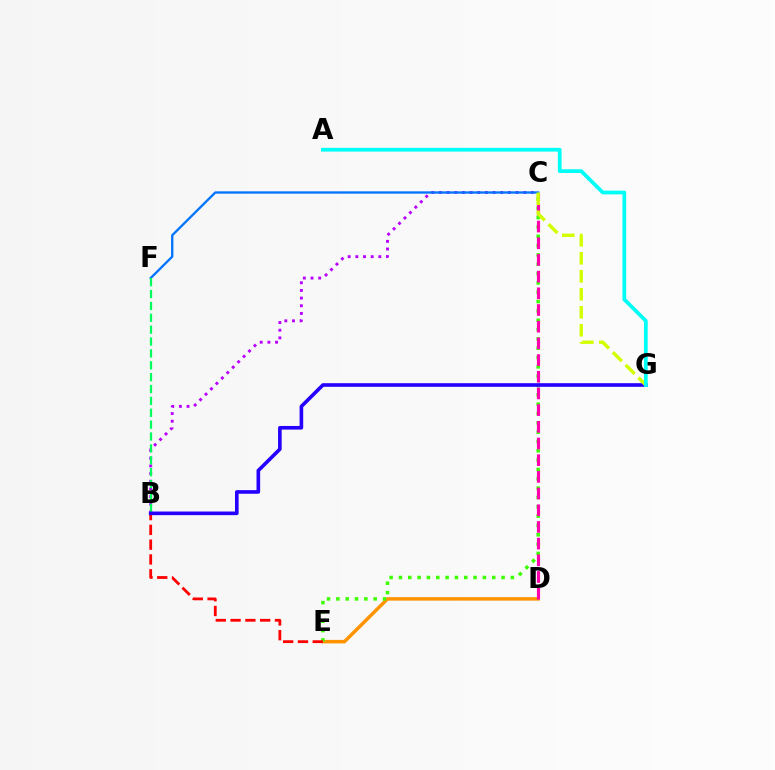{('B', 'C'): [{'color': '#b900ff', 'line_style': 'dotted', 'thickness': 2.08}], ('D', 'E'): [{'color': '#ff9400', 'line_style': 'solid', 'thickness': 2.52}], ('C', 'E'): [{'color': '#3dff00', 'line_style': 'dotted', 'thickness': 2.53}], ('C', 'D'): [{'color': '#ff00ac', 'line_style': 'dashed', 'thickness': 2.27}], ('C', 'F'): [{'color': '#0074ff', 'line_style': 'solid', 'thickness': 1.67}], ('B', 'E'): [{'color': '#ff0000', 'line_style': 'dashed', 'thickness': 2.01}], ('B', 'F'): [{'color': '#00ff5c', 'line_style': 'dashed', 'thickness': 1.61}], ('B', 'G'): [{'color': '#2500ff', 'line_style': 'solid', 'thickness': 2.61}], ('C', 'G'): [{'color': '#d1ff00', 'line_style': 'dashed', 'thickness': 2.44}], ('A', 'G'): [{'color': '#00fff6', 'line_style': 'solid', 'thickness': 2.7}]}